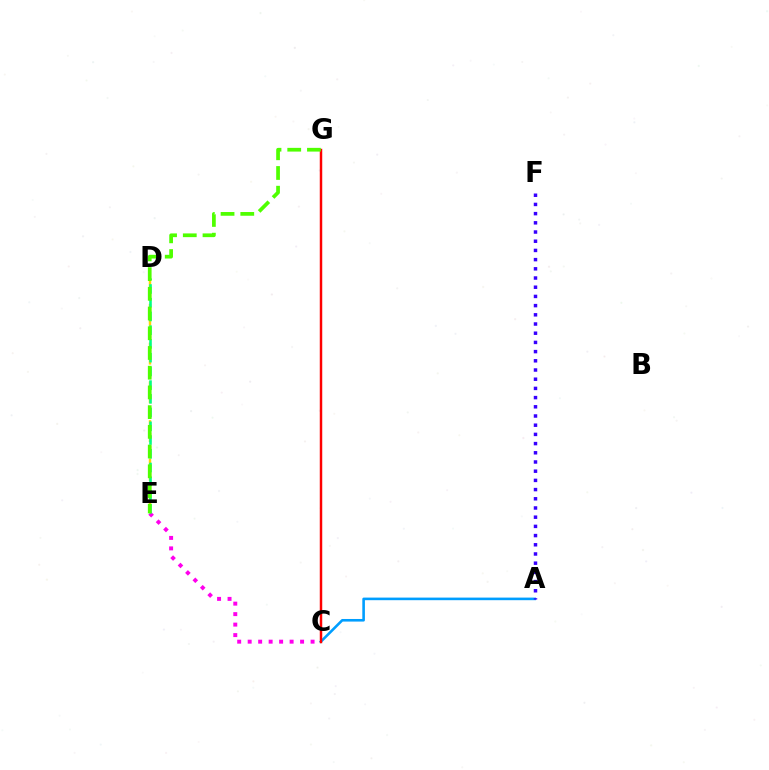{('A', 'C'): [{'color': '#009eff', 'line_style': 'solid', 'thickness': 1.87}], ('C', 'E'): [{'color': '#ff00ed', 'line_style': 'dotted', 'thickness': 2.85}], ('D', 'E'): [{'color': '#ffd500', 'line_style': 'dashed', 'thickness': 1.76}, {'color': '#00ff86', 'line_style': 'dashed', 'thickness': 1.87}], ('A', 'F'): [{'color': '#3700ff', 'line_style': 'dotted', 'thickness': 2.5}], ('C', 'G'): [{'color': '#ff0000', 'line_style': 'solid', 'thickness': 1.78}], ('E', 'G'): [{'color': '#4fff00', 'line_style': 'dashed', 'thickness': 2.68}]}